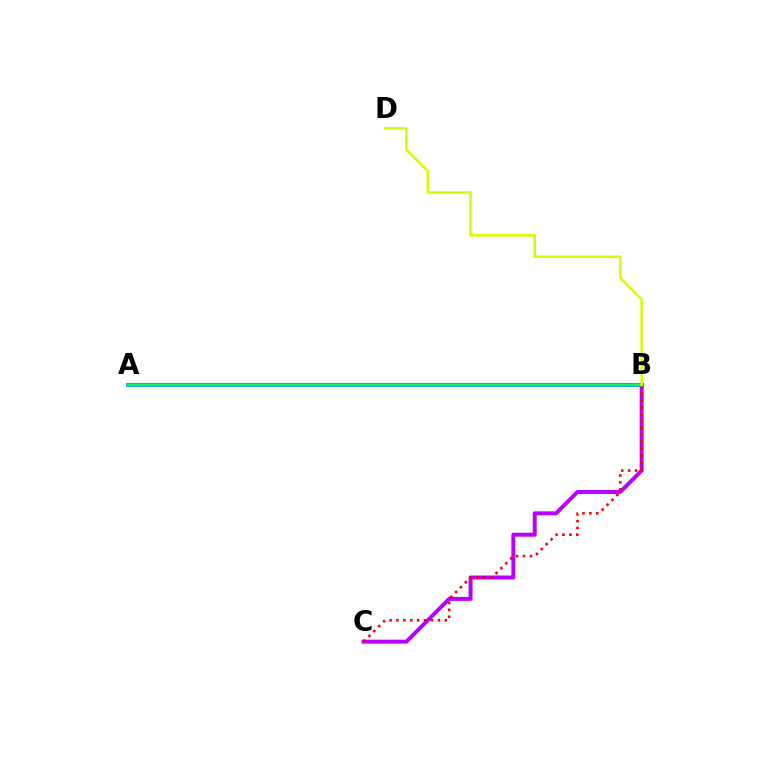{('B', 'C'): [{'color': '#b900ff', 'line_style': 'solid', 'thickness': 2.86}, {'color': '#ff0000', 'line_style': 'dotted', 'thickness': 1.88}], ('A', 'B'): [{'color': '#0074ff', 'line_style': 'solid', 'thickness': 2.63}, {'color': '#00ff5c', 'line_style': 'solid', 'thickness': 1.66}], ('B', 'D'): [{'color': '#d1ff00', 'line_style': 'solid', 'thickness': 1.83}]}